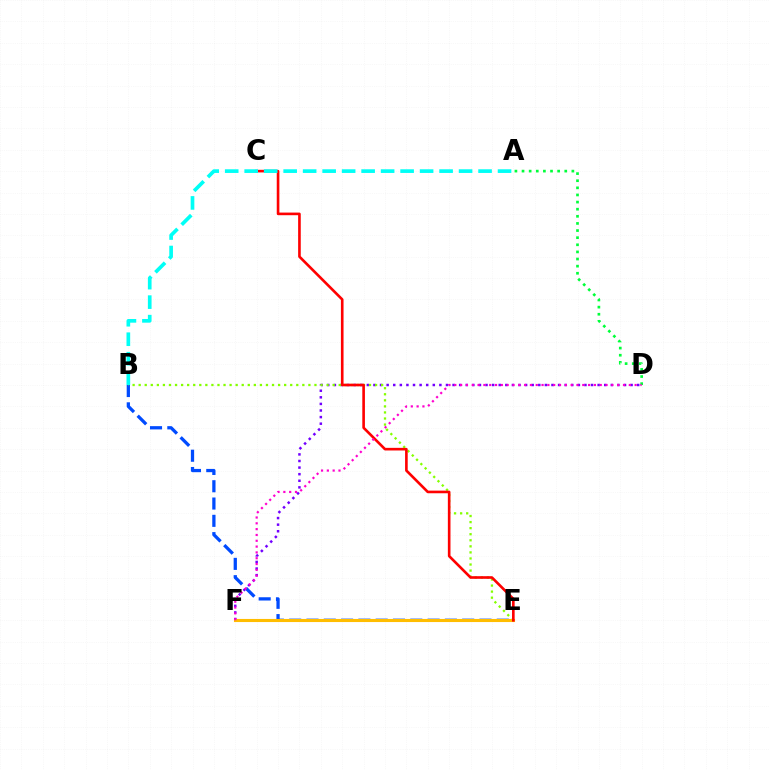{('B', 'E'): [{'color': '#004bff', 'line_style': 'dashed', 'thickness': 2.35}, {'color': '#84ff00', 'line_style': 'dotted', 'thickness': 1.65}], ('A', 'D'): [{'color': '#00ff39', 'line_style': 'dotted', 'thickness': 1.93}], ('D', 'F'): [{'color': '#7200ff', 'line_style': 'dotted', 'thickness': 1.79}, {'color': '#ff00cf', 'line_style': 'dotted', 'thickness': 1.58}], ('E', 'F'): [{'color': '#ffbd00', 'line_style': 'solid', 'thickness': 2.23}], ('C', 'E'): [{'color': '#ff0000', 'line_style': 'solid', 'thickness': 1.89}], ('A', 'B'): [{'color': '#00fff6', 'line_style': 'dashed', 'thickness': 2.65}]}